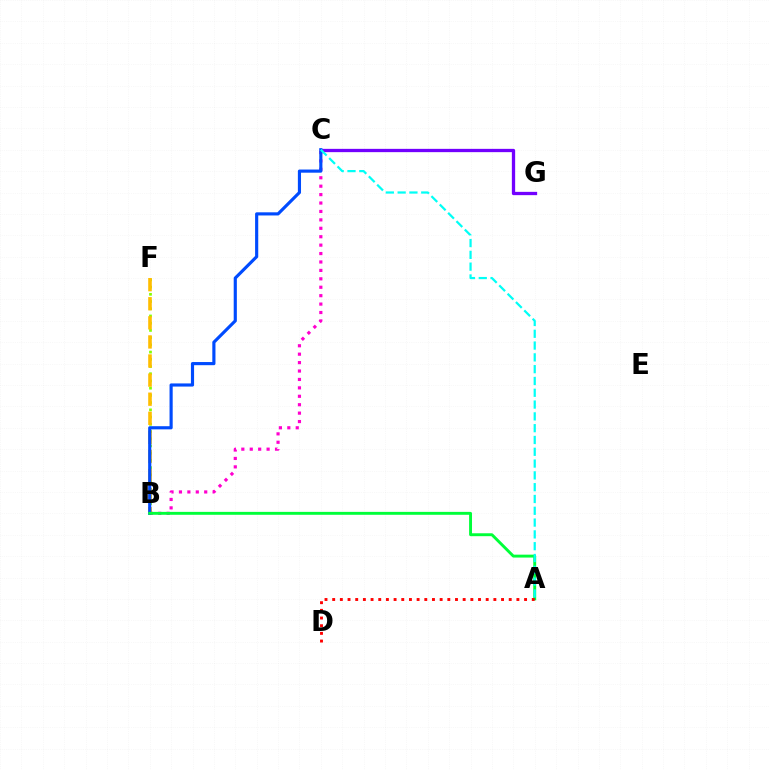{('B', 'F'): [{'color': '#84ff00', 'line_style': 'dotted', 'thickness': 1.96}, {'color': '#ffbd00', 'line_style': 'dashed', 'thickness': 2.59}], ('B', 'C'): [{'color': '#ff00cf', 'line_style': 'dotted', 'thickness': 2.29}, {'color': '#004bff', 'line_style': 'solid', 'thickness': 2.27}], ('C', 'G'): [{'color': '#7200ff', 'line_style': 'solid', 'thickness': 2.37}], ('A', 'B'): [{'color': '#00ff39', 'line_style': 'solid', 'thickness': 2.1}], ('A', 'D'): [{'color': '#ff0000', 'line_style': 'dotted', 'thickness': 2.09}], ('A', 'C'): [{'color': '#00fff6', 'line_style': 'dashed', 'thickness': 1.6}]}